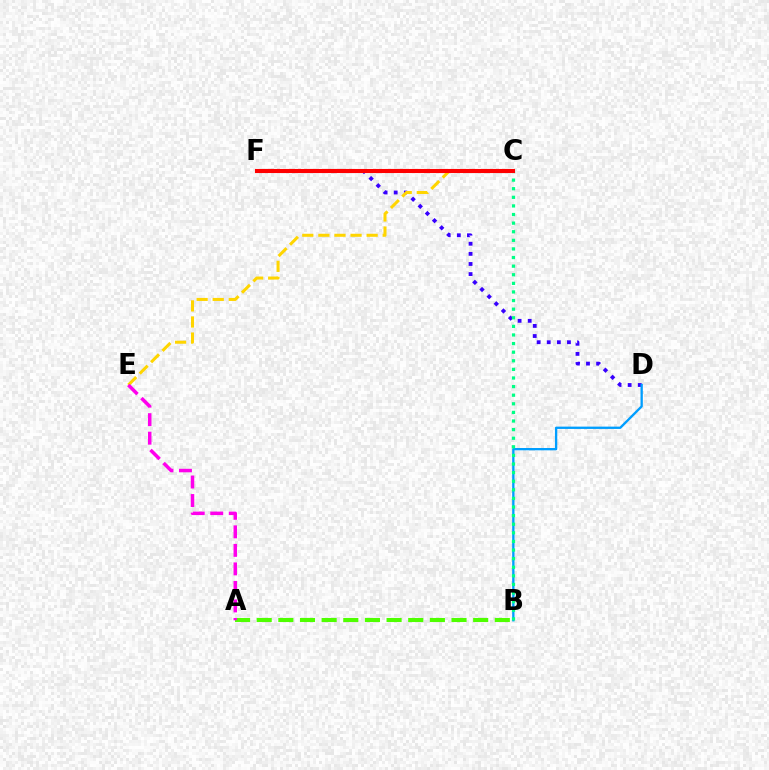{('D', 'F'): [{'color': '#3700ff', 'line_style': 'dotted', 'thickness': 2.75}], ('C', 'E'): [{'color': '#ffd500', 'line_style': 'dashed', 'thickness': 2.19}], ('A', 'B'): [{'color': '#4fff00', 'line_style': 'dashed', 'thickness': 2.94}], ('B', 'D'): [{'color': '#009eff', 'line_style': 'solid', 'thickness': 1.67}], ('B', 'C'): [{'color': '#00ff86', 'line_style': 'dotted', 'thickness': 2.34}], ('C', 'F'): [{'color': '#ff0000', 'line_style': 'solid', 'thickness': 2.94}], ('A', 'E'): [{'color': '#ff00ed', 'line_style': 'dashed', 'thickness': 2.52}]}